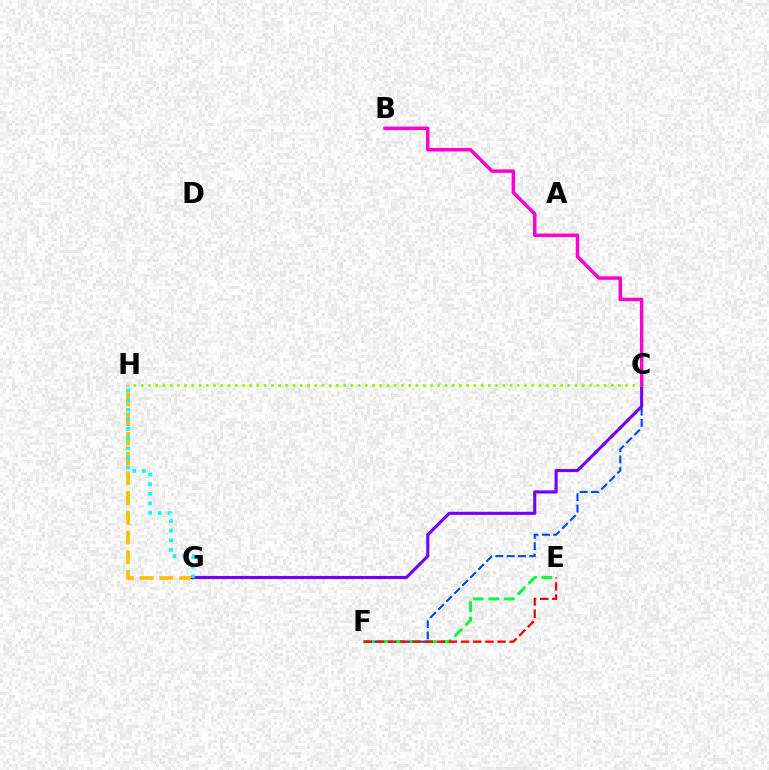{('C', 'F'): [{'color': '#004bff', 'line_style': 'dashed', 'thickness': 1.54}], ('G', 'H'): [{'color': '#ffbd00', 'line_style': 'dashed', 'thickness': 2.68}, {'color': '#00fff6', 'line_style': 'dotted', 'thickness': 2.62}], ('E', 'F'): [{'color': '#00ff39', 'line_style': 'dashed', 'thickness': 2.11}, {'color': '#ff0000', 'line_style': 'dashed', 'thickness': 1.65}], ('C', 'G'): [{'color': '#7200ff', 'line_style': 'solid', 'thickness': 2.23}], ('C', 'H'): [{'color': '#84ff00', 'line_style': 'dotted', 'thickness': 1.96}], ('B', 'C'): [{'color': '#ff00cf', 'line_style': 'solid', 'thickness': 2.5}]}